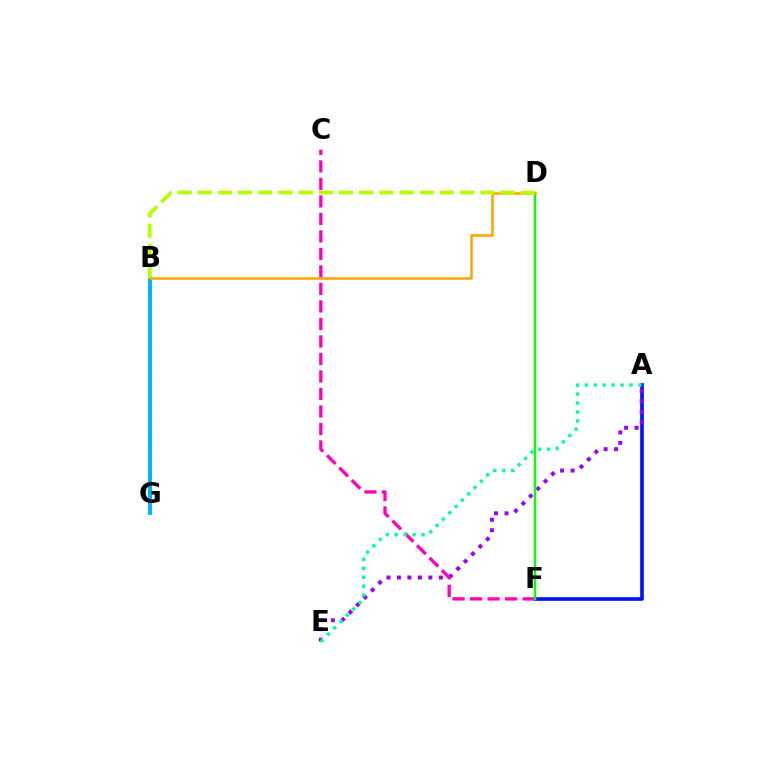{('B', 'G'): [{'color': '#ff0000', 'line_style': 'dashed', 'thickness': 2.58}, {'color': '#00b5ff', 'line_style': 'solid', 'thickness': 2.85}], ('A', 'F'): [{'color': '#0010ff', 'line_style': 'solid', 'thickness': 2.62}], ('A', 'E'): [{'color': '#9b00ff', 'line_style': 'dotted', 'thickness': 2.85}, {'color': '#00ff9d', 'line_style': 'dotted', 'thickness': 2.43}], ('C', 'F'): [{'color': '#ff00bd', 'line_style': 'dashed', 'thickness': 2.38}], ('D', 'F'): [{'color': '#08ff00', 'line_style': 'solid', 'thickness': 1.76}], ('B', 'D'): [{'color': '#ffa500', 'line_style': 'solid', 'thickness': 1.82}, {'color': '#b3ff00', 'line_style': 'dashed', 'thickness': 2.74}]}